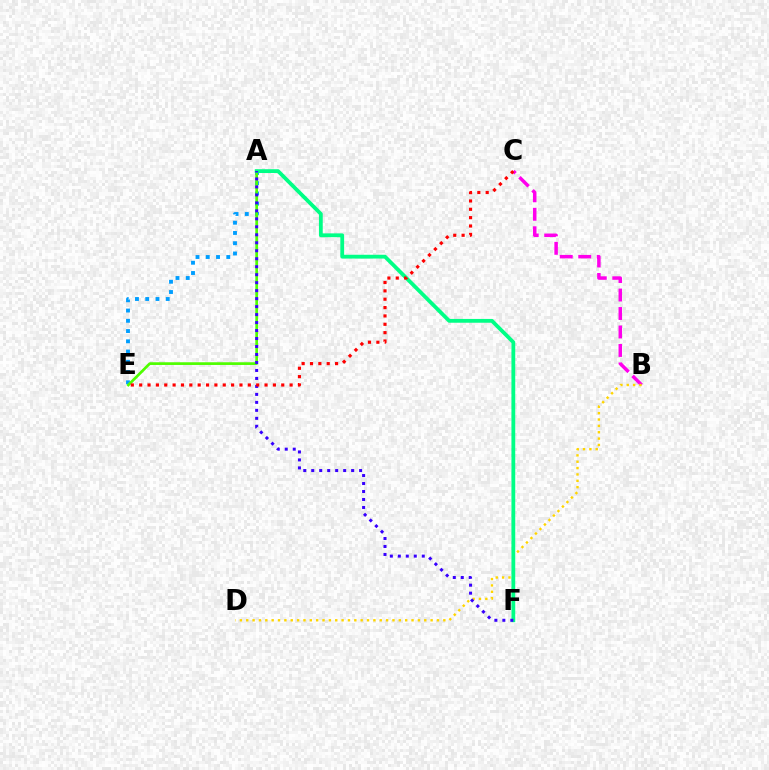{('A', 'E'): [{'color': '#009eff', 'line_style': 'dotted', 'thickness': 2.79}, {'color': '#4fff00', 'line_style': 'solid', 'thickness': 1.95}], ('B', 'C'): [{'color': '#ff00ed', 'line_style': 'dashed', 'thickness': 2.51}], ('B', 'D'): [{'color': '#ffd500', 'line_style': 'dotted', 'thickness': 1.73}], ('A', 'F'): [{'color': '#00ff86', 'line_style': 'solid', 'thickness': 2.74}, {'color': '#3700ff', 'line_style': 'dotted', 'thickness': 2.17}], ('C', 'E'): [{'color': '#ff0000', 'line_style': 'dotted', 'thickness': 2.27}]}